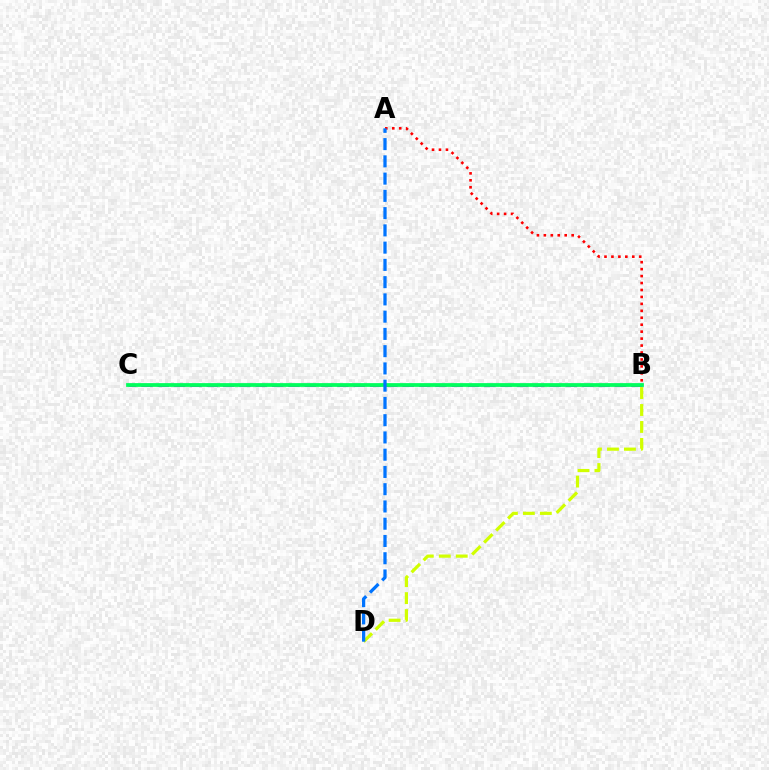{('A', 'B'): [{'color': '#ff0000', 'line_style': 'dotted', 'thickness': 1.89}], ('B', 'C'): [{'color': '#b900ff', 'line_style': 'dashed', 'thickness': 2.22}, {'color': '#00ff5c', 'line_style': 'solid', 'thickness': 2.71}], ('B', 'D'): [{'color': '#d1ff00', 'line_style': 'dashed', 'thickness': 2.31}], ('A', 'D'): [{'color': '#0074ff', 'line_style': 'dashed', 'thickness': 2.34}]}